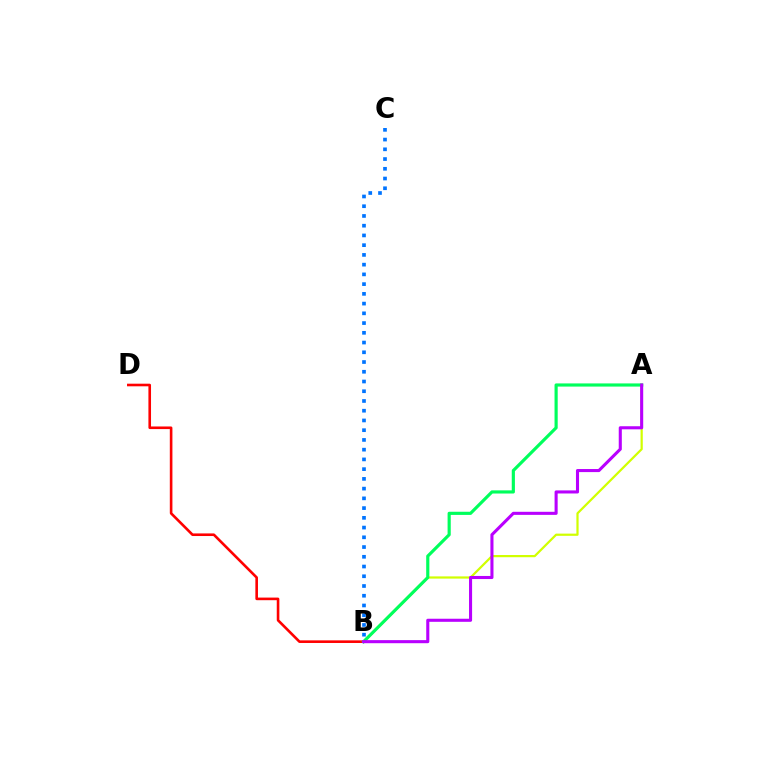{('B', 'C'): [{'color': '#0074ff', 'line_style': 'dotted', 'thickness': 2.65}], ('A', 'B'): [{'color': '#d1ff00', 'line_style': 'solid', 'thickness': 1.6}, {'color': '#00ff5c', 'line_style': 'solid', 'thickness': 2.28}, {'color': '#b900ff', 'line_style': 'solid', 'thickness': 2.21}], ('B', 'D'): [{'color': '#ff0000', 'line_style': 'solid', 'thickness': 1.88}]}